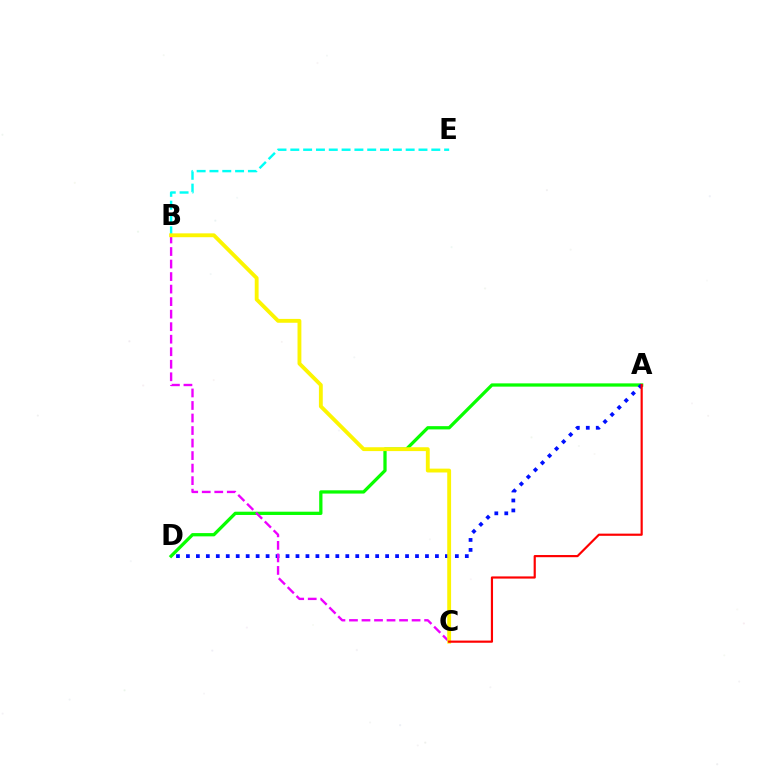{('A', 'D'): [{'color': '#08ff00', 'line_style': 'solid', 'thickness': 2.35}, {'color': '#0010ff', 'line_style': 'dotted', 'thickness': 2.71}], ('B', 'E'): [{'color': '#00fff6', 'line_style': 'dashed', 'thickness': 1.74}], ('B', 'C'): [{'color': '#ee00ff', 'line_style': 'dashed', 'thickness': 1.7}, {'color': '#fcf500', 'line_style': 'solid', 'thickness': 2.77}], ('A', 'C'): [{'color': '#ff0000', 'line_style': 'solid', 'thickness': 1.57}]}